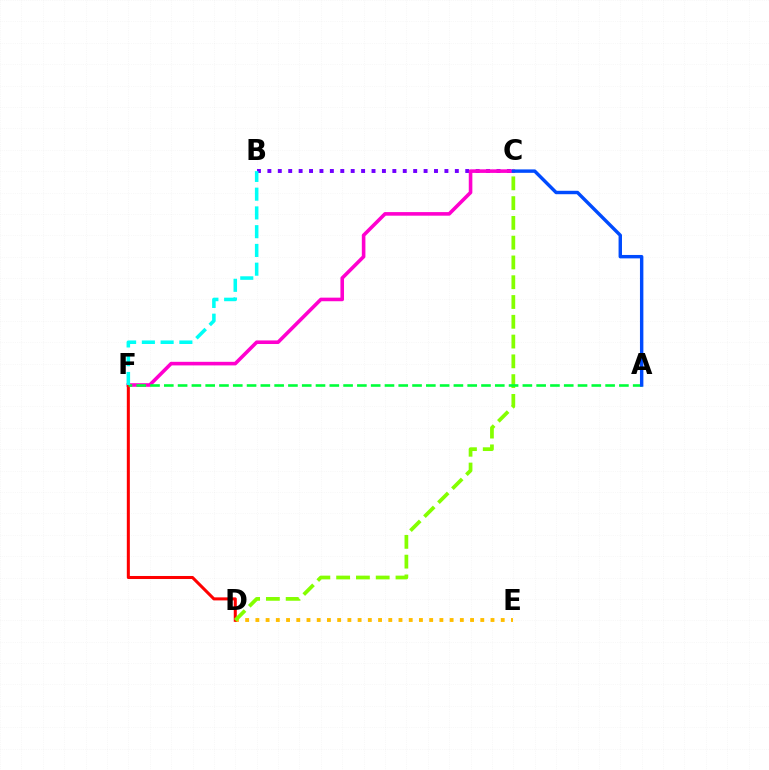{('B', 'C'): [{'color': '#7200ff', 'line_style': 'dotted', 'thickness': 2.83}], ('D', 'E'): [{'color': '#ffbd00', 'line_style': 'dotted', 'thickness': 2.78}], ('C', 'F'): [{'color': '#ff00cf', 'line_style': 'solid', 'thickness': 2.58}], ('D', 'F'): [{'color': '#ff0000', 'line_style': 'solid', 'thickness': 2.19}], ('C', 'D'): [{'color': '#84ff00', 'line_style': 'dashed', 'thickness': 2.69}], ('A', 'F'): [{'color': '#00ff39', 'line_style': 'dashed', 'thickness': 1.87}], ('B', 'F'): [{'color': '#00fff6', 'line_style': 'dashed', 'thickness': 2.55}], ('A', 'C'): [{'color': '#004bff', 'line_style': 'solid', 'thickness': 2.46}]}